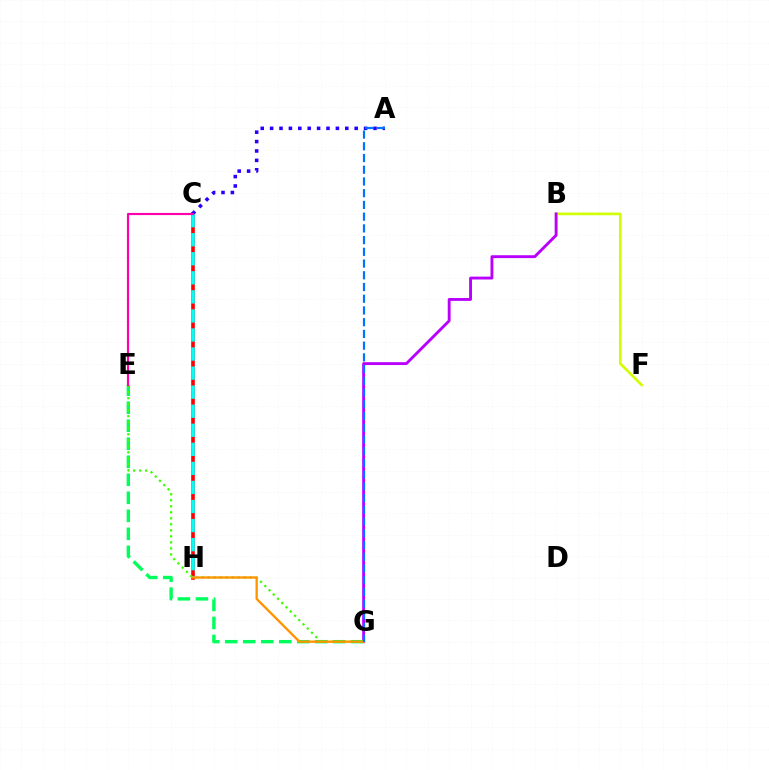{('B', 'F'): [{'color': '#d1ff00', 'line_style': 'solid', 'thickness': 1.9}], ('C', 'H'): [{'color': '#ff0000', 'line_style': 'solid', 'thickness': 2.62}, {'color': '#00fff6', 'line_style': 'dashed', 'thickness': 2.59}], ('A', 'C'): [{'color': '#2500ff', 'line_style': 'dotted', 'thickness': 2.55}], ('B', 'G'): [{'color': '#b900ff', 'line_style': 'solid', 'thickness': 2.07}], ('E', 'G'): [{'color': '#00ff5c', 'line_style': 'dashed', 'thickness': 2.45}, {'color': '#3dff00', 'line_style': 'dotted', 'thickness': 1.63}], ('G', 'H'): [{'color': '#ff9400', 'line_style': 'solid', 'thickness': 1.69}], ('A', 'G'): [{'color': '#0074ff', 'line_style': 'dashed', 'thickness': 1.59}], ('C', 'E'): [{'color': '#ff00ac', 'line_style': 'solid', 'thickness': 1.55}]}